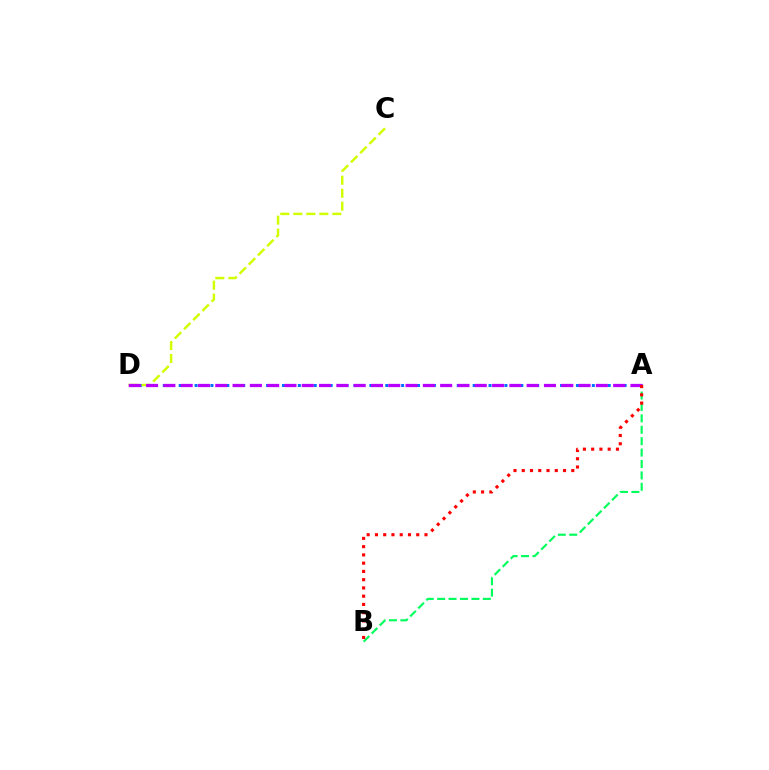{('A', 'B'): [{'color': '#00ff5c', 'line_style': 'dashed', 'thickness': 1.55}, {'color': '#ff0000', 'line_style': 'dotted', 'thickness': 2.24}], ('A', 'D'): [{'color': '#0074ff', 'line_style': 'dotted', 'thickness': 2.16}, {'color': '#b900ff', 'line_style': 'dashed', 'thickness': 2.35}], ('C', 'D'): [{'color': '#d1ff00', 'line_style': 'dashed', 'thickness': 1.77}]}